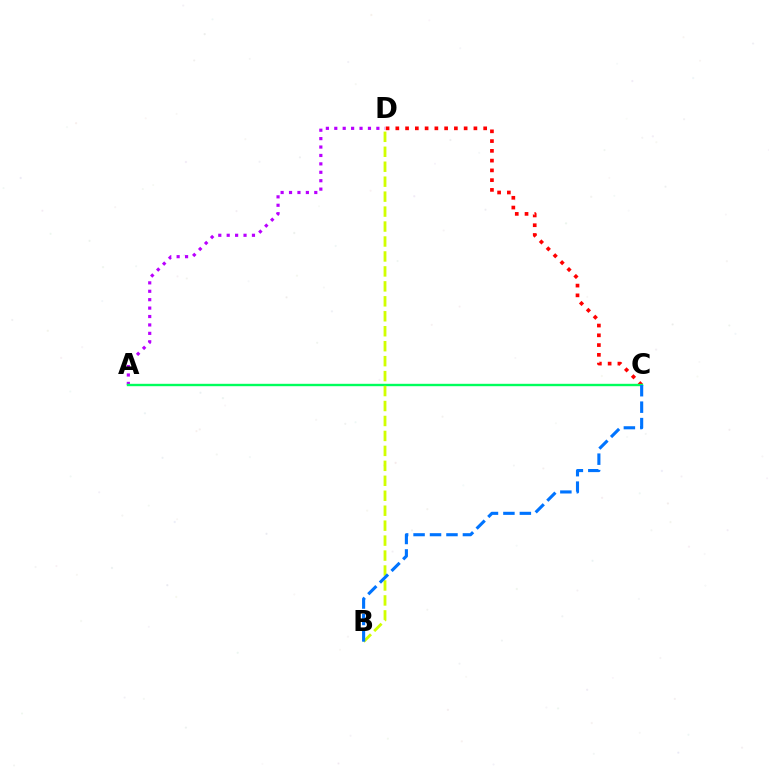{('C', 'D'): [{'color': '#ff0000', 'line_style': 'dotted', 'thickness': 2.65}], ('A', 'D'): [{'color': '#b900ff', 'line_style': 'dotted', 'thickness': 2.29}], ('A', 'C'): [{'color': '#00ff5c', 'line_style': 'solid', 'thickness': 1.72}], ('B', 'D'): [{'color': '#d1ff00', 'line_style': 'dashed', 'thickness': 2.03}], ('B', 'C'): [{'color': '#0074ff', 'line_style': 'dashed', 'thickness': 2.23}]}